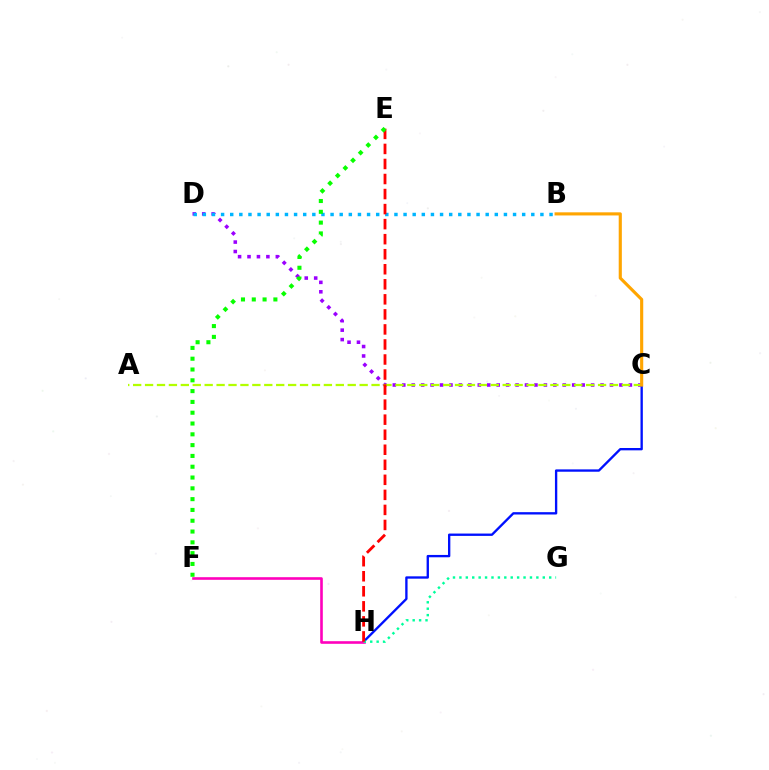{('C', 'D'): [{'color': '#9b00ff', 'line_style': 'dotted', 'thickness': 2.57}], ('C', 'H'): [{'color': '#0010ff', 'line_style': 'solid', 'thickness': 1.69}], ('B', 'D'): [{'color': '#00b5ff', 'line_style': 'dotted', 'thickness': 2.48}], ('F', 'H'): [{'color': '#ff00bd', 'line_style': 'solid', 'thickness': 1.88}], ('A', 'C'): [{'color': '#b3ff00', 'line_style': 'dashed', 'thickness': 1.62}], ('B', 'C'): [{'color': '#ffa500', 'line_style': 'solid', 'thickness': 2.25}], ('G', 'H'): [{'color': '#00ff9d', 'line_style': 'dotted', 'thickness': 1.74}], ('E', 'H'): [{'color': '#ff0000', 'line_style': 'dashed', 'thickness': 2.04}], ('E', 'F'): [{'color': '#08ff00', 'line_style': 'dotted', 'thickness': 2.93}]}